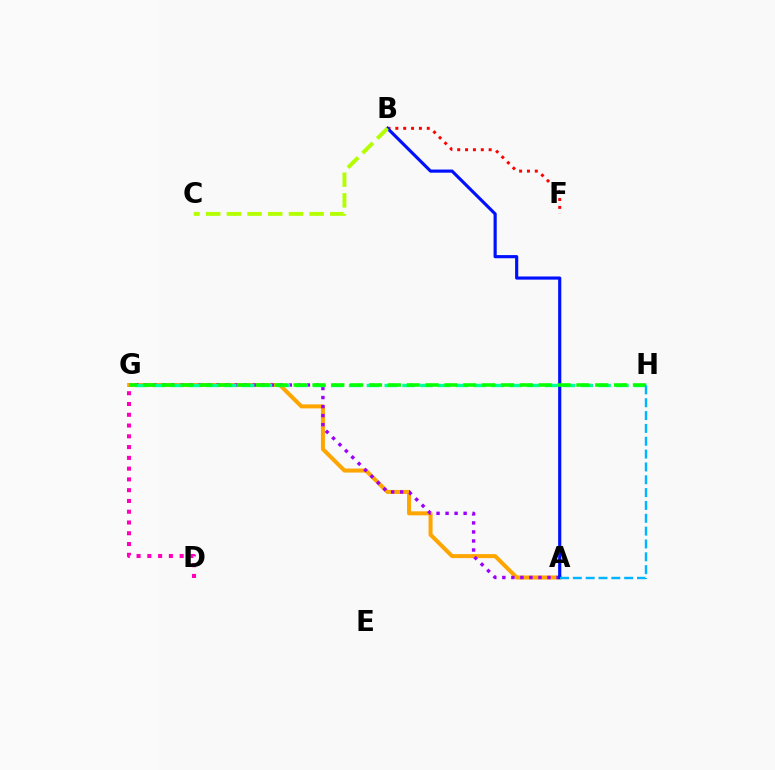{('A', 'G'): [{'color': '#ffa500', 'line_style': 'solid', 'thickness': 2.88}, {'color': '#9b00ff', 'line_style': 'dotted', 'thickness': 2.45}], ('G', 'H'): [{'color': '#00ff9d', 'line_style': 'dashed', 'thickness': 2.42}, {'color': '#08ff00', 'line_style': 'dashed', 'thickness': 2.56}], ('B', 'F'): [{'color': '#ff0000', 'line_style': 'dotted', 'thickness': 2.13}], ('D', 'G'): [{'color': '#ff00bd', 'line_style': 'dotted', 'thickness': 2.93}], ('A', 'B'): [{'color': '#0010ff', 'line_style': 'solid', 'thickness': 2.27}], ('B', 'C'): [{'color': '#b3ff00', 'line_style': 'dashed', 'thickness': 2.81}], ('A', 'H'): [{'color': '#00b5ff', 'line_style': 'dashed', 'thickness': 1.74}]}